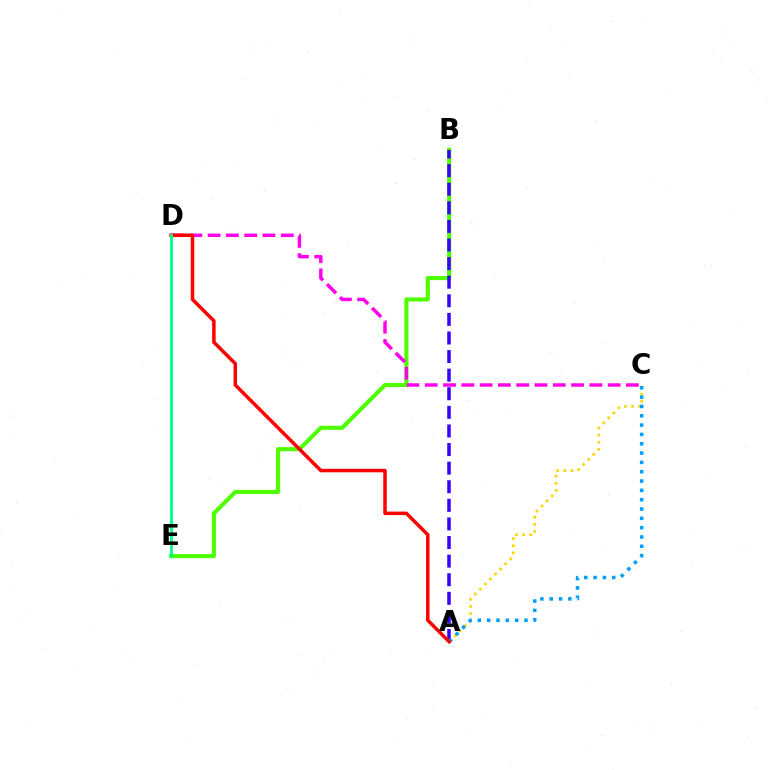{('A', 'C'): [{'color': '#ffd500', 'line_style': 'dotted', 'thickness': 1.94}, {'color': '#009eff', 'line_style': 'dotted', 'thickness': 2.53}], ('B', 'E'): [{'color': '#4fff00', 'line_style': 'solid', 'thickness': 2.96}], ('A', 'B'): [{'color': '#3700ff', 'line_style': 'dashed', 'thickness': 2.53}], ('C', 'D'): [{'color': '#ff00ed', 'line_style': 'dashed', 'thickness': 2.49}], ('A', 'D'): [{'color': '#ff0000', 'line_style': 'solid', 'thickness': 2.52}], ('D', 'E'): [{'color': '#00ff86', 'line_style': 'solid', 'thickness': 2.05}]}